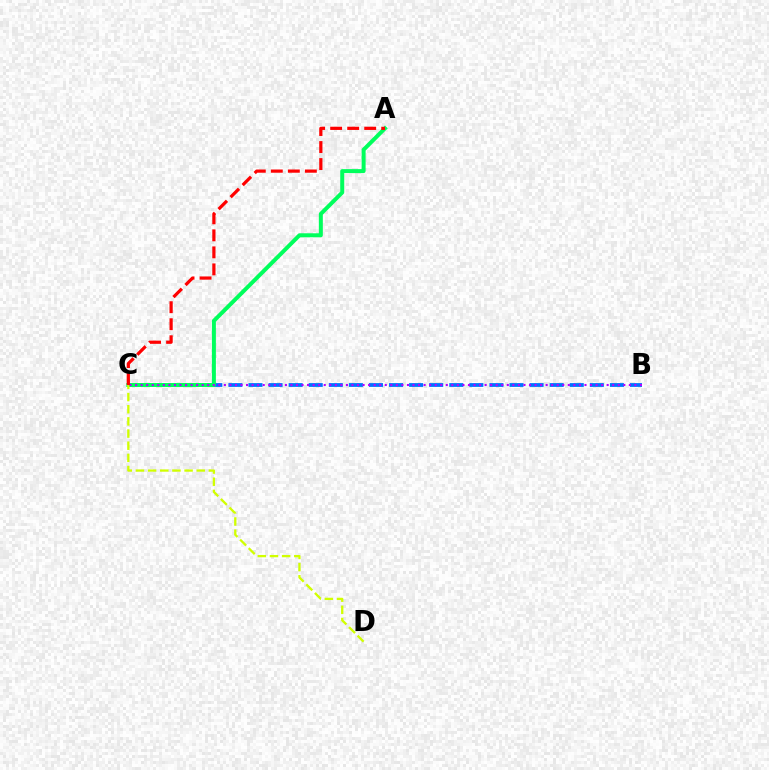{('B', 'C'): [{'color': '#0074ff', 'line_style': 'dashed', 'thickness': 2.73}, {'color': '#b900ff', 'line_style': 'dotted', 'thickness': 1.51}], ('A', 'C'): [{'color': '#00ff5c', 'line_style': 'solid', 'thickness': 2.87}, {'color': '#ff0000', 'line_style': 'dashed', 'thickness': 2.31}], ('C', 'D'): [{'color': '#d1ff00', 'line_style': 'dashed', 'thickness': 1.65}]}